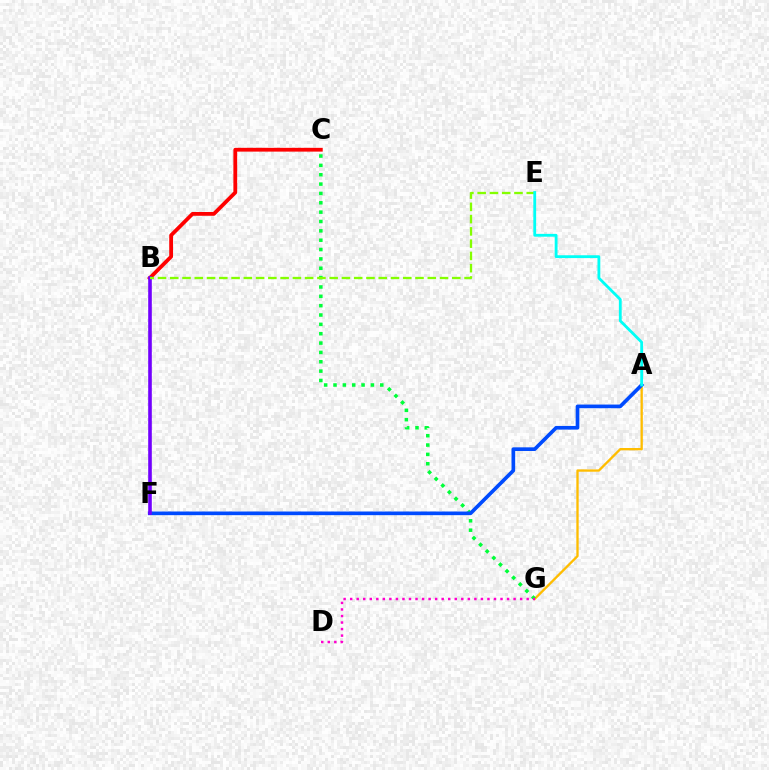{('A', 'G'): [{'color': '#ffbd00', 'line_style': 'solid', 'thickness': 1.67}], ('C', 'G'): [{'color': '#00ff39', 'line_style': 'dotted', 'thickness': 2.54}], ('A', 'F'): [{'color': '#004bff', 'line_style': 'solid', 'thickness': 2.64}], ('B', 'C'): [{'color': '#ff0000', 'line_style': 'solid', 'thickness': 2.72}], ('B', 'F'): [{'color': '#7200ff', 'line_style': 'solid', 'thickness': 2.6}], ('B', 'E'): [{'color': '#84ff00', 'line_style': 'dashed', 'thickness': 1.67}], ('A', 'E'): [{'color': '#00fff6', 'line_style': 'solid', 'thickness': 2.03}], ('D', 'G'): [{'color': '#ff00cf', 'line_style': 'dotted', 'thickness': 1.78}]}